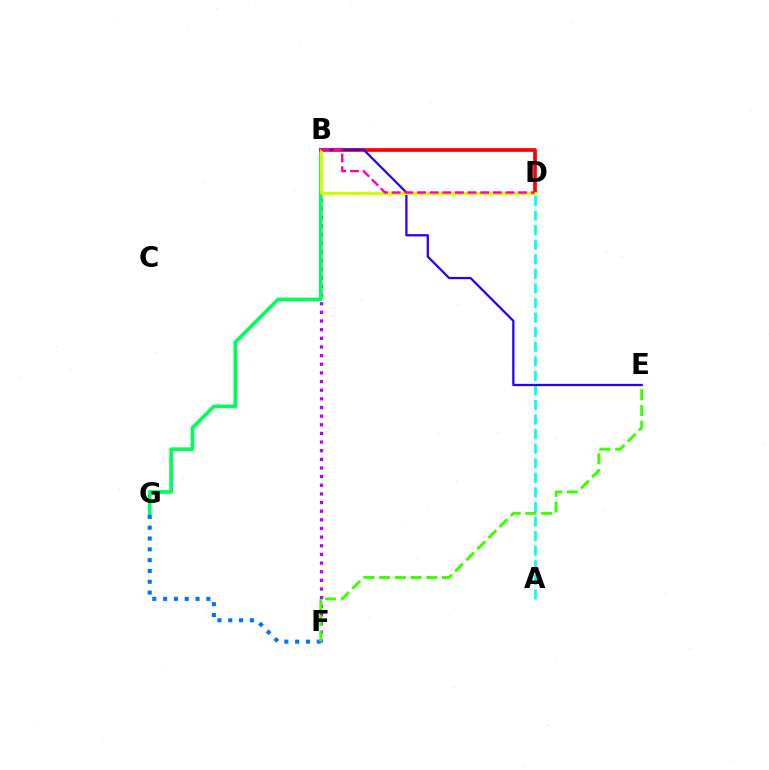{('B', 'F'): [{'color': '#b900ff', 'line_style': 'dotted', 'thickness': 2.35}], ('B', 'G'): [{'color': '#00ff5c', 'line_style': 'solid', 'thickness': 2.64}], ('B', 'D'): [{'color': '#ff0000', 'line_style': 'solid', 'thickness': 2.66}, {'color': '#ff9400', 'line_style': 'dashed', 'thickness': 2.31}, {'color': '#d1ff00', 'line_style': 'solid', 'thickness': 2.23}, {'color': '#ff00ac', 'line_style': 'dashed', 'thickness': 1.72}], ('A', 'D'): [{'color': '#00fff6', 'line_style': 'dashed', 'thickness': 1.98}], ('F', 'G'): [{'color': '#0074ff', 'line_style': 'dotted', 'thickness': 2.94}], ('B', 'E'): [{'color': '#2500ff', 'line_style': 'solid', 'thickness': 1.62}], ('E', 'F'): [{'color': '#3dff00', 'line_style': 'dashed', 'thickness': 2.13}]}